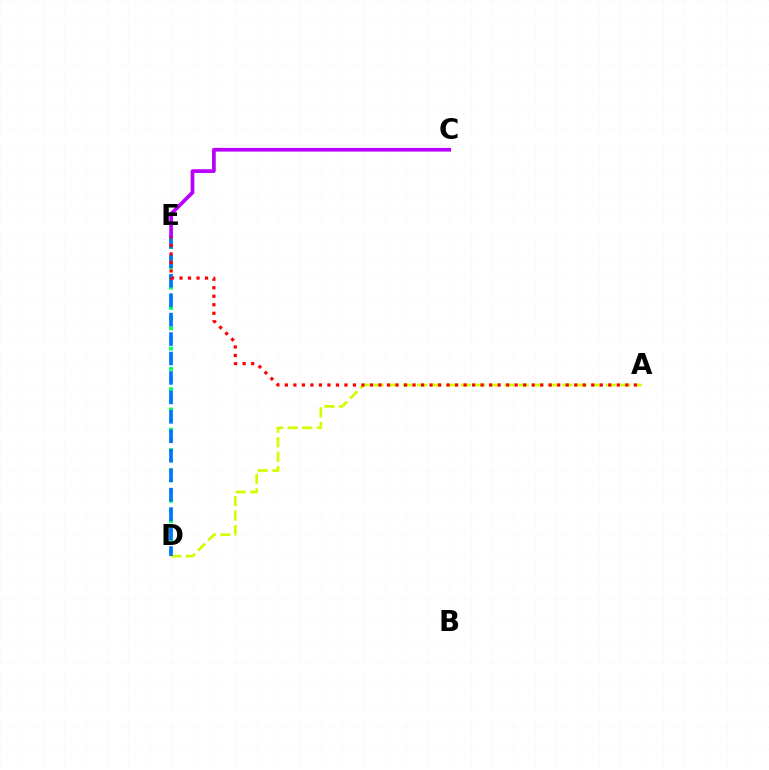{('A', 'D'): [{'color': '#d1ff00', 'line_style': 'dashed', 'thickness': 1.97}], ('D', 'E'): [{'color': '#00ff5c', 'line_style': 'dotted', 'thickness': 2.76}, {'color': '#0074ff', 'line_style': 'dashed', 'thickness': 2.64}], ('A', 'E'): [{'color': '#ff0000', 'line_style': 'dotted', 'thickness': 2.31}], ('C', 'E'): [{'color': '#b900ff', 'line_style': 'solid', 'thickness': 2.67}]}